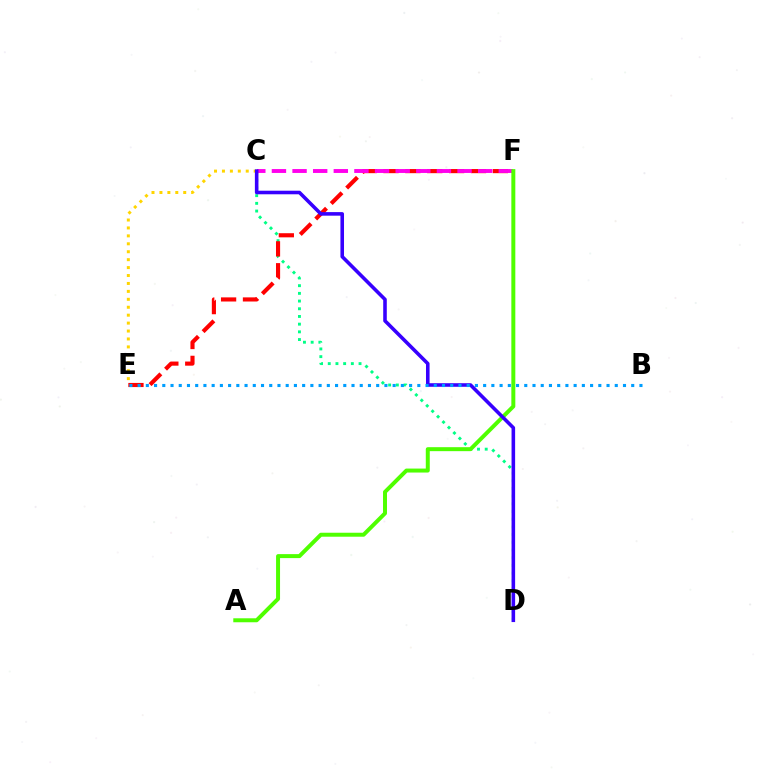{('C', 'D'): [{'color': '#00ff86', 'line_style': 'dotted', 'thickness': 2.09}, {'color': '#3700ff', 'line_style': 'solid', 'thickness': 2.58}], ('E', 'F'): [{'color': '#ff0000', 'line_style': 'dashed', 'thickness': 2.97}], ('C', 'F'): [{'color': '#ff00ed', 'line_style': 'dashed', 'thickness': 2.8}], ('A', 'F'): [{'color': '#4fff00', 'line_style': 'solid', 'thickness': 2.86}], ('C', 'E'): [{'color': '#ffd500', 'line_style': 'dotted', 'thickness': 2.15}], ('B', 'E'): [{'color': '#009eff', 'line_style': 'dotted', 'thickness': 2.24}]}